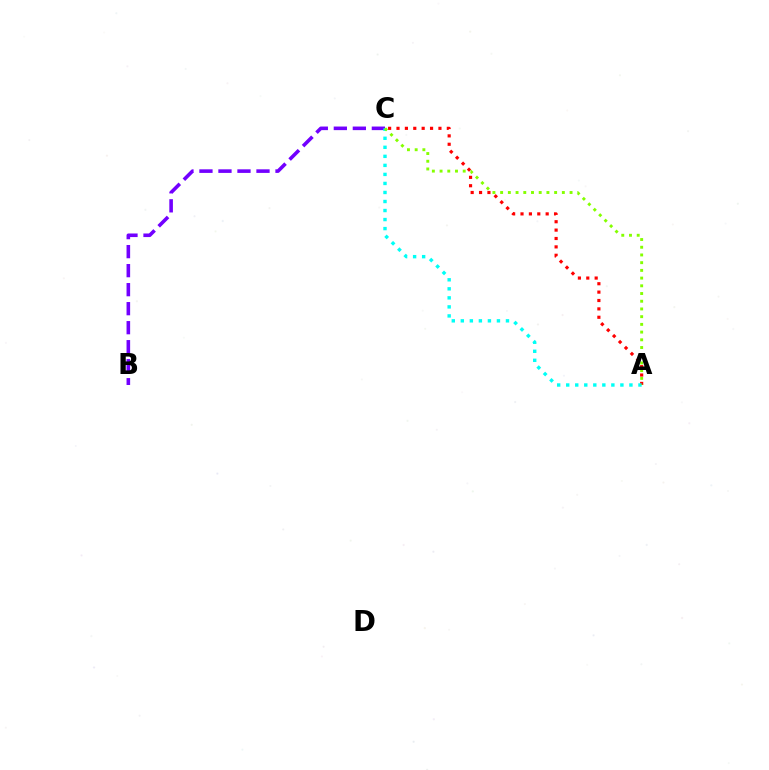{('A', 'C'): [{'color': '#ff0000', 'line_style': 'dotted', 'thickness': 2.28}, {'color': '#00fff6', 'line_style': 'dotted', 'thickness': 2.45}, {'color': '#84ff00', 'line_style': 'dotted', 'thickness': 2.1}], ('B', 'C'): [{'color': '#7200ff', 'line_style': 'dashed', 'thickness': 2.58}]}